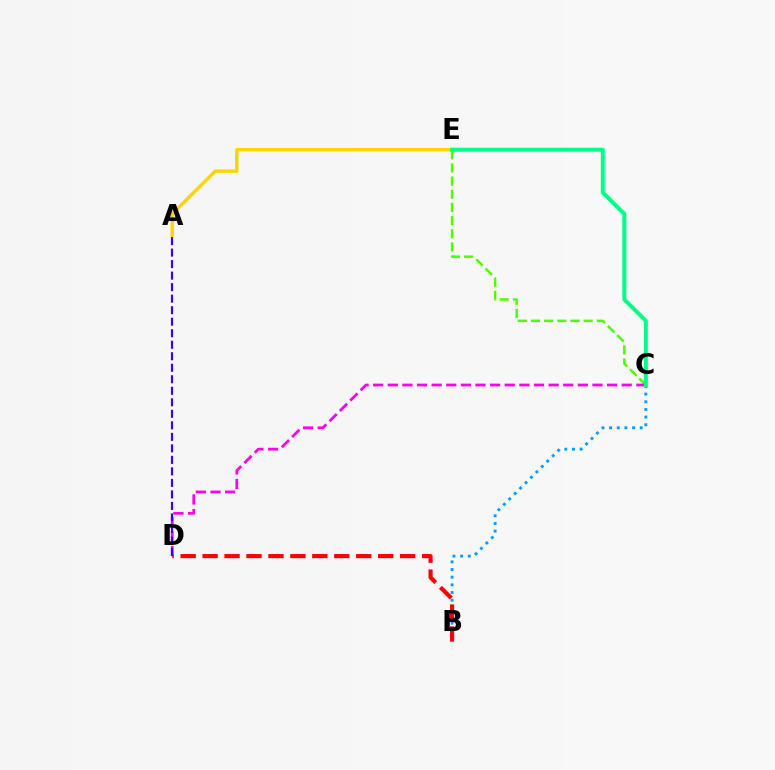{('C', 'E'): [{'color': '#4fff00', 'line_style': 'dashed', 'thickness': 1.79}, {'color': '#00ff86', 'line_style': 'solid', 'thickness': 2.86}], ('B', 'C'): [{'color': '#009eff', 'line_style': 'dotted', 'thickness': 2.08}], ('B', 'D'): [{'color': '#ff0000', 'line_style': 'dashed', 'thickness': 2.98}], ('A', 'E'): [{'color': '#ffd500', 'line_style': 'solid', 'thickness': 2.46}], ('C', 'D'): [{'color': '#ff00ed', 'line_style': 'dashed', 'thickness': 1.99}], ('A', 'D'): [{'color': '#3700ff', 'line_style': 'dashed', 'thickness': 1.56}]}